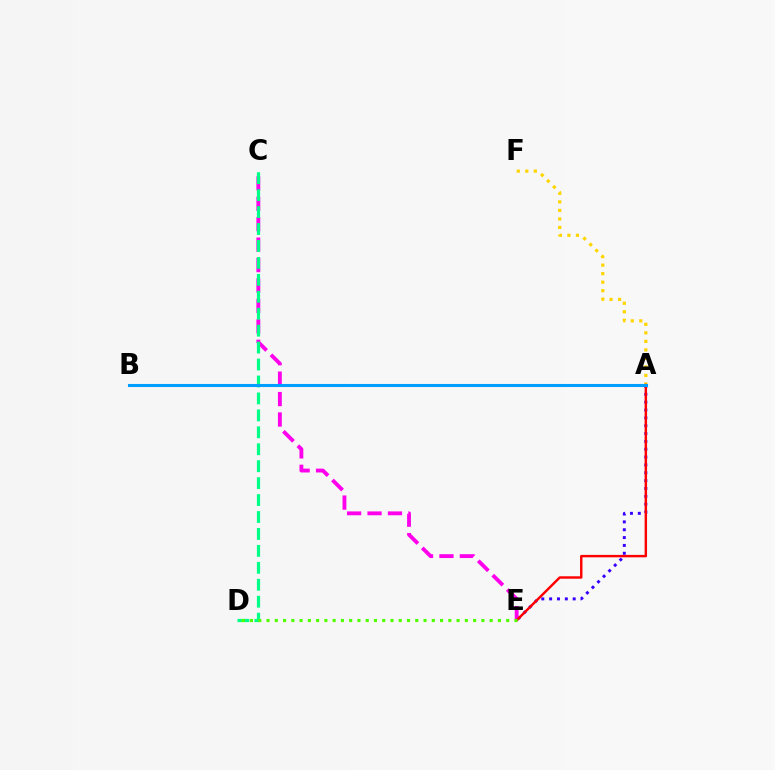{('A', 'E'): [{'color': '#3700ff', 'line_style': 'dotted', 'thickness': 2.13}, {'color': '#ff0000', 'line_style': 'solid', 'thickness': 1.75}], ('A', 'F'): [{'color': '#ffd500', 'line_style': 'dotted', 'thickness': 2.32}], ('C', 'E'): [{'color': '#ff00ed', 'line_style': 'dashed', 'thickness': 2.77}], ('C', 'D'): [{'color': '#00ff86', 'line_style': 'dashed', 'thickness': 2.3}], ('A', 'B'): [{'color': '#009eff', 'line_style': 'solid', 'thickness': 2.21}], ('D', 'E'): [{'color': '#4fff00', 'line_style': 'dotted', 'thickness': 2.25}]}